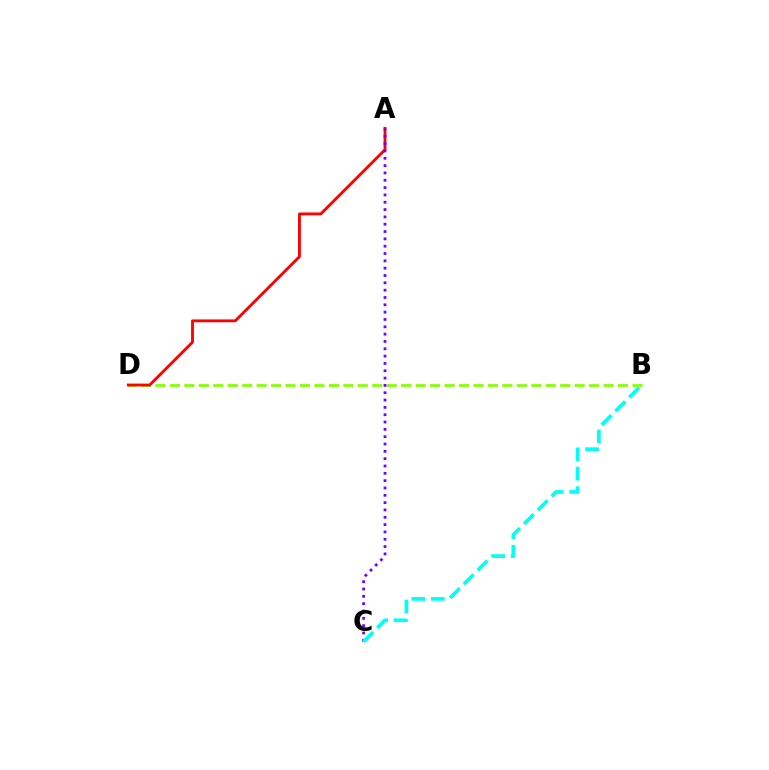{('B', 'D'): [{'color': '#84ff00', 'line_style': 'dashed', 'thickness': 1.96}], ('A', 'D'): [{'color': '#ff0000', 'line_style': 'solid', 'thickness': 2.04}], ('A', 'C'): [{'color': '#7200ff', 'line_style': 'dotted', 'thickness': 1.99}], ('B', 'C'): [{'color': '#00fff6', 'line_style': 'dashed', 'thickness': 2.65}]}